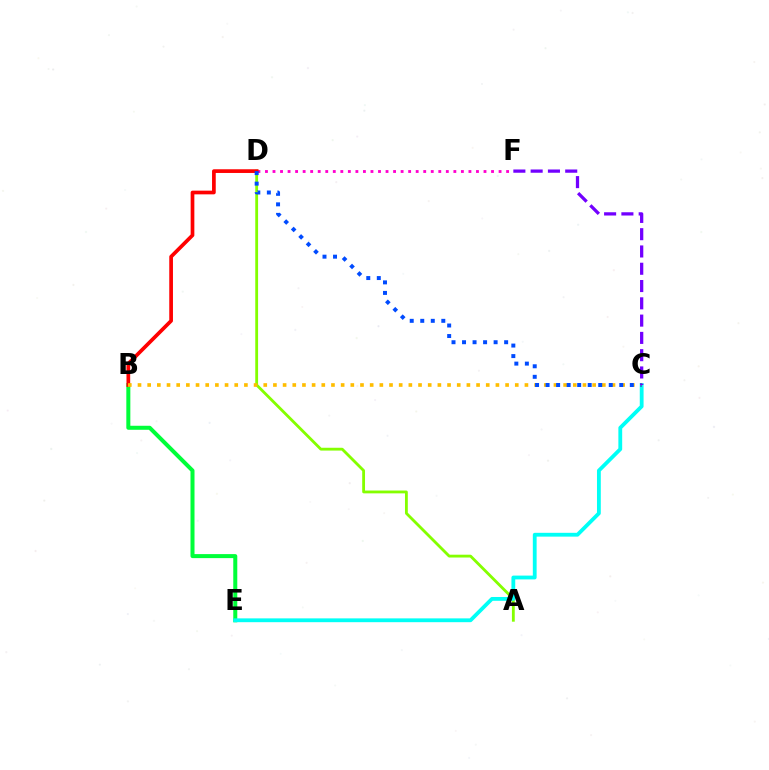{('D', 'F'): [{'color': '#ff00cf', 'line_style': 'dotted', 'thickness': 2.05}], ('A', 'D'): [{'color': '#84ff00', 'line_style': 'solid', 'thickness': 2.03}], ('B', 'E'): [{'color': '#00ff39', 'line_style': 'solid', 'thickness': 2.89}], ('C', 'E'): [{'color': '#00fff6', 'line_style': 'solid', 'thickness': 2.74}], ('B', 'D'): [{'color': '#ff0000', 'line_style': 'solid', 'thickness': 2.66}], ('B', 'C'): [{'color': '#ffbd00', 'line_style': 'dotted', 'thickness': 2.63}], ('C', 'D'): [{'color': '#004bff', 'line_style': 'dotted', 'thickness': 2.86}], ('C', 'F'): [{'color': '#7200ff', 'line_style': 'dashed', 'thickness': 2.35}]}